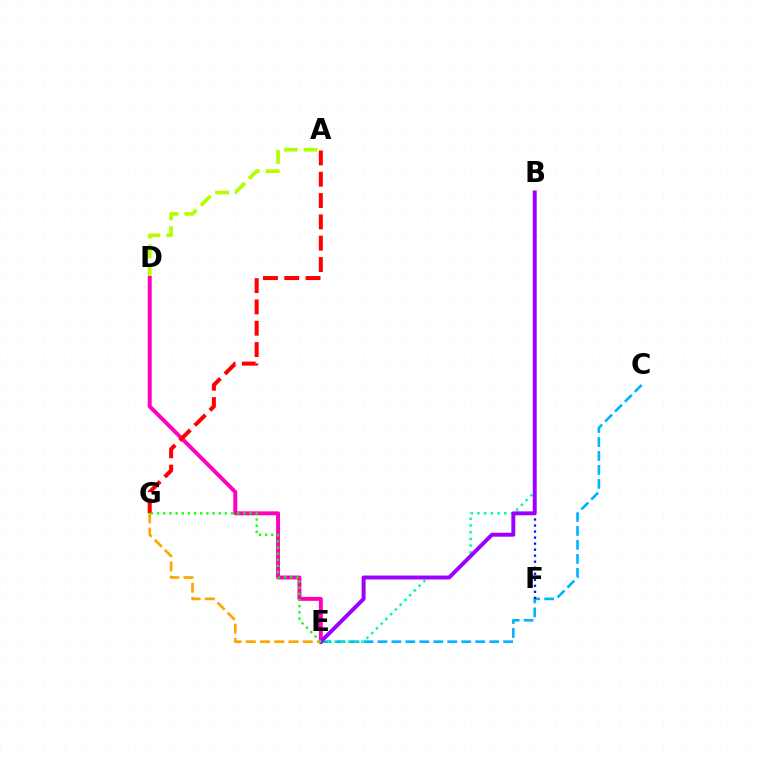{('C', 'E'): [{'color': '#00b5ff', 'line_style': 'dashed', 'thickness': 1.9}], ('A', 'D'): [{'color': '#b3ff00', 'line_style': 'dashed', 'thickness': 2.69}], ('D', 'E'): [{'color': '#ff00bd', 'line_style': 'solid', 'thickness': 2.83}], ('B', 'F'): [{'color': '#0010ff', 'line_style': 'dotted', 'thickness': 1.64}], ('B', 'E'): [{'color': '#00ff9d', 'line_style': 'dotted', 'thickness': 1.82}, {'color': '#9b00ff', 'line_style': 'solid', 'thickness': 2.83}], ('A', 'G'): [{'color': '#ff0000', 'line_style': 'dashed', 'thickness': 2.9}], ('E', 'G'): [{'color': '#ffa500', 'line_style': 'dashed', 'thickness': 1.93}, {'color': '#08ff00', 'line_style': 'dotted', 'thickness': 1.67}]}